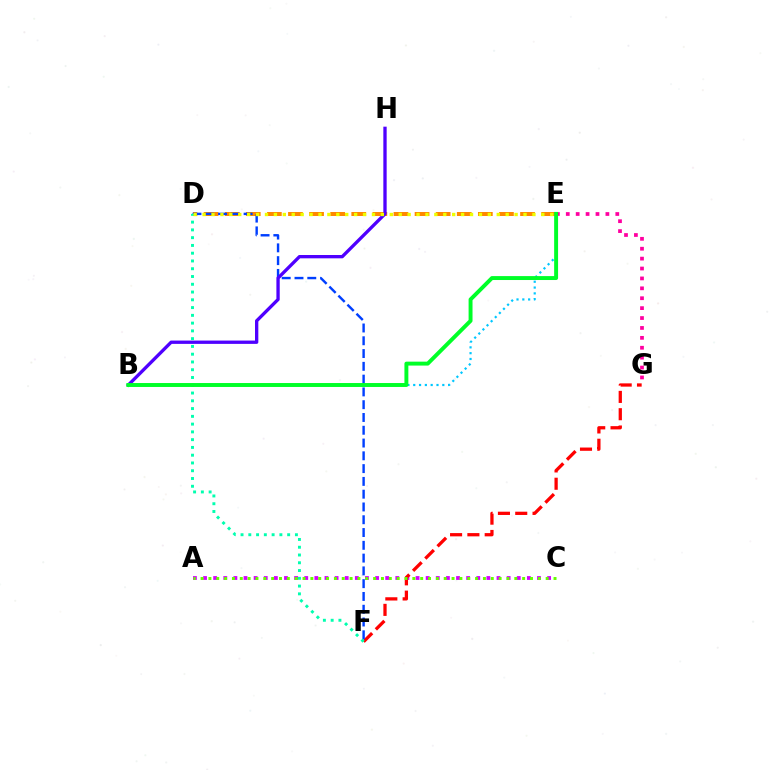{('E', 'G'): [{'color': '#ff00a0', 'line_style': 'dotted', 'thickness': 2.69}], ('A', 'C'): [{'color': '#d600ff', 'line_style': 'dotted', 'thickness': 2.75}, {'color': '#66ff00', 'line_style': 'dotted', 'thickness': 2.13}], ('F', 'G'): [{'color': '#ff0000', 'line_style': 'dashed', 'thickness': 2.35}], ('D', 'E'): [{'color': '#ff8800', 'line_style': 'dashed', 'thickness': 2.87}, {'color': '#eeff00', 'line_style': 'dotted', 'thickness': 2.42}], ('D', 'F'): [{'color': '#003fff', 'line_style': 'dashed', 'thickness': 1.74}, {'color': '#00ffaf', 'line_style': 'dotted', 'thickness': 2.11}], ('B', 'E'): [{'color': '#00c7ff', 'line_style': 'dotted', 'thickness': 1.58}, {'color': '#00ff27', 'line_style': 'solid', 'thickness': 2.83}], ('B', 'H'): [{'color': '#4f00ff', 'line_style': 'solid', 'thickness': 2.39}]}